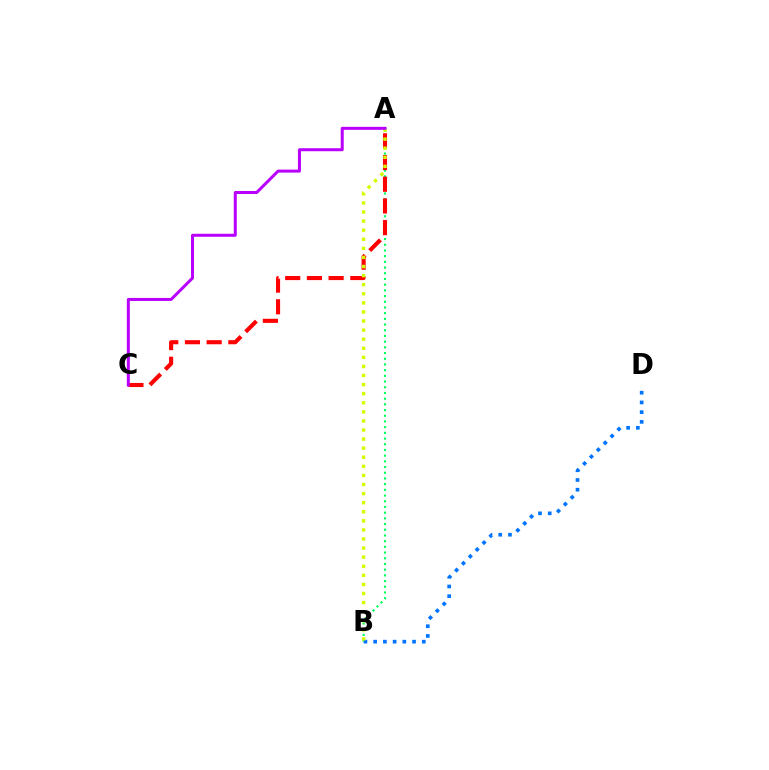{('A', 'B'): [{'color': '#00ff5c', 'line_style': 'dotted', 'thickness': 1.55}, {'color': '#d1ff00', 'line_style': 'dotted', 'thickness': 2.47}], ('B', 'D'): [{'color': '#0074ff', 'line_style': 'dotted', 'thickness': 2.64}], ('A', 'C'): [{'color': '#ff0000', 'line_style': 'dashed', 'thickness': 2.95}, {'color': '#b900ff', 'line_style': 'solid', 'thickness': 2.17}]}